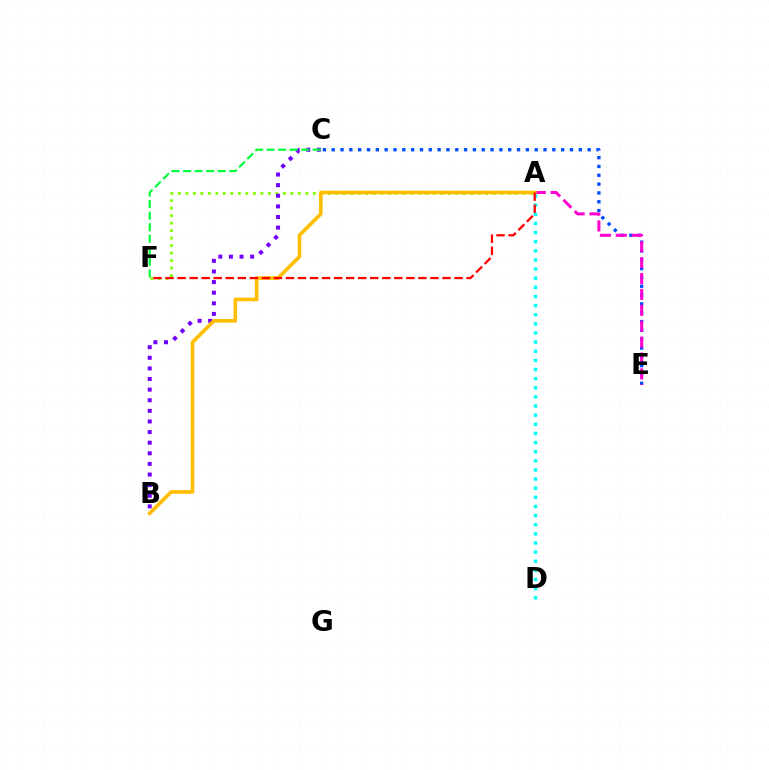{('A', 'F'): [{'color': '#84ff00', 'line_style': 'dotted', 'thickness': 2.04}, {'color': '#ff0000', 'line_style': 'dashed', 'thickness': 1.64}], ('B', 'C'): [{'color': '#7200ff', 'line_style': 'dotted', 'thickness': 2.88}], ('C', 'F'): [{'color': '#00ff39', 'line_style': 'dashed', 'thickness': 1.57}], ('C', 'E'): [{'color': '#004bff', 'line_style': 'dotted', 'thickness': 2.4}], ('A', 'E'): [{'color': '#ff00cf', 'line_style': 'dashed', 'thickness': 2.16}], ('A', 'D'): [{'color': '#00fff6', 'line_style': 'dotted', 'thickness': 2.48}], ('A', 'B'): [{'color': '#ffbd00', 'line_style': 'solid', 'thickness': 2.61}]}